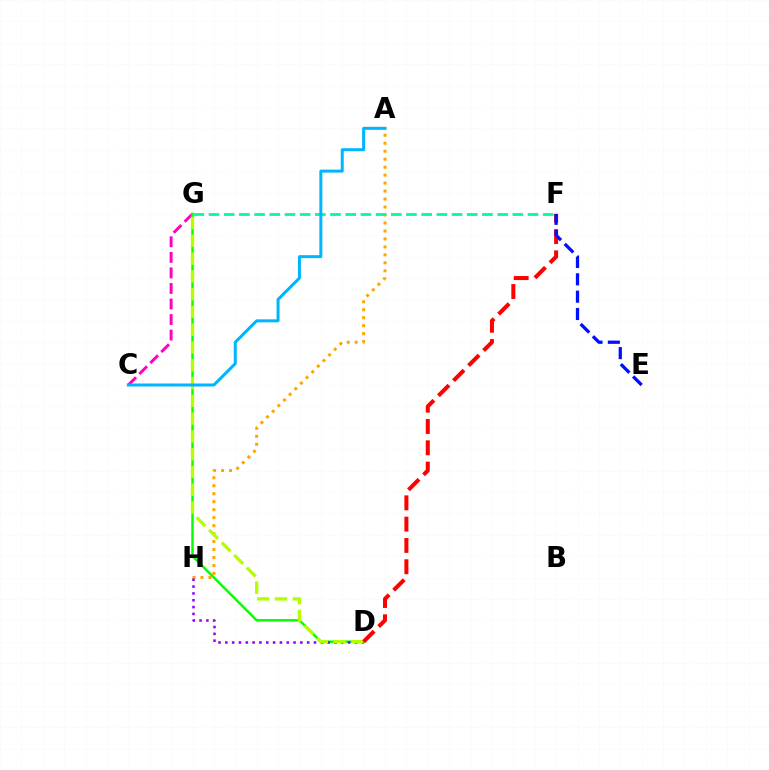{('C', 'G'): [{'color': '#ff00bd', 'line_style': 'dashed', 'thickness': 2.11}], ('D', 'G'): [{'color': '#08ff00', 'line_style': 'solid', 'thickness': 1.81}, {'color': '#b3ff00', 'line_style': 'dashed', 'thickness': 2.42}], ('A', 'H'): [{'color': '#ffa500', 'line_style': 'dotted', 'thickness': 2.17}], ('D', 'H'): [{'color': '#9b00ff', 'line_style': 'dotted', 'thickness': 1.85}], ('F', 'G'): [{'color': '#00ff9d', 'line_style': 'dashed', 'thickness': 2.06}], ('D', 'F'): [{'color': '#ff0000', 'line_style': 'dashed', 'thickness': 2.89}], ('E', 'F'): [{'color': '#0010ff', 'line_style': 'dashed', 'thickness': 2.36}], ('A', 'C'): [{'color': '#00b5ff', 'line_style': 'solid', 'thickness': 2.16}]}